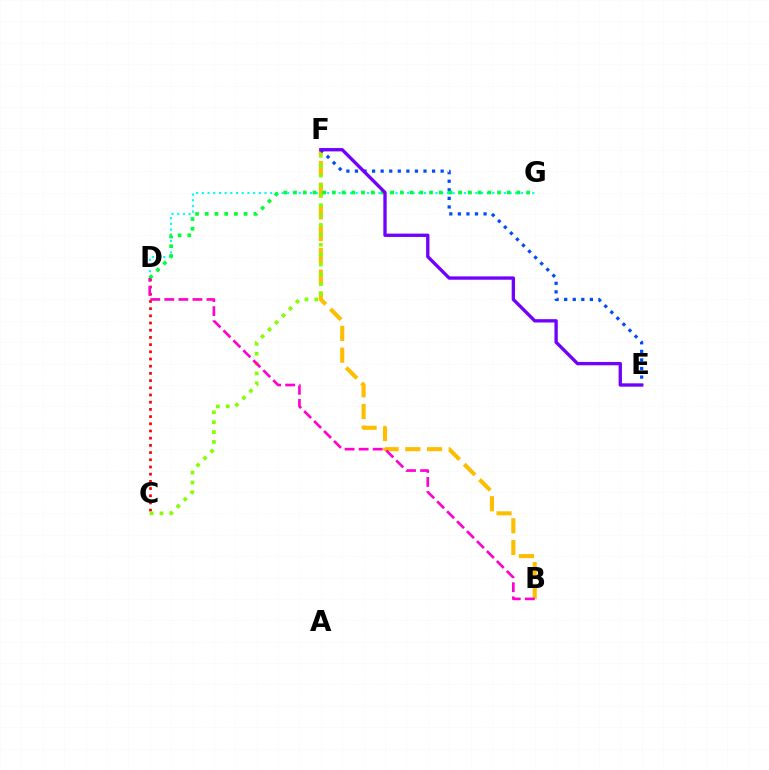{('C', 'D'): [{'color': '#ff0000', 'line_style': 'dotted', 'thickness': 1.96}], ('D', 'G'): [{'color': '#00fff6', 'line_style': 'dotted', 'thickness': 1.55}, {'color': '#00ff39', 'line_style': 'dotted', 'thickness': 2.64}], ('B', 'F'): [{'color': '#ffbd00', 'line_style': 'dashed', 'thickness': 2.95}], ('E', 'F'): [{'color': '#004bff', 'line_style': 'dotted', 'thickness': 2.33}, {'color': '#7200ff', 'line_style': 'solid', 'thickness': 2.4}], ('C', 'F'): [{'color': '#84ff00', 'line_style': 'dotted', 'thickness': 2.68}], ('B', 'D'): [{'color': '#ff00cf', 'line_style': 'dashed', 'thickness': 1.91}]}